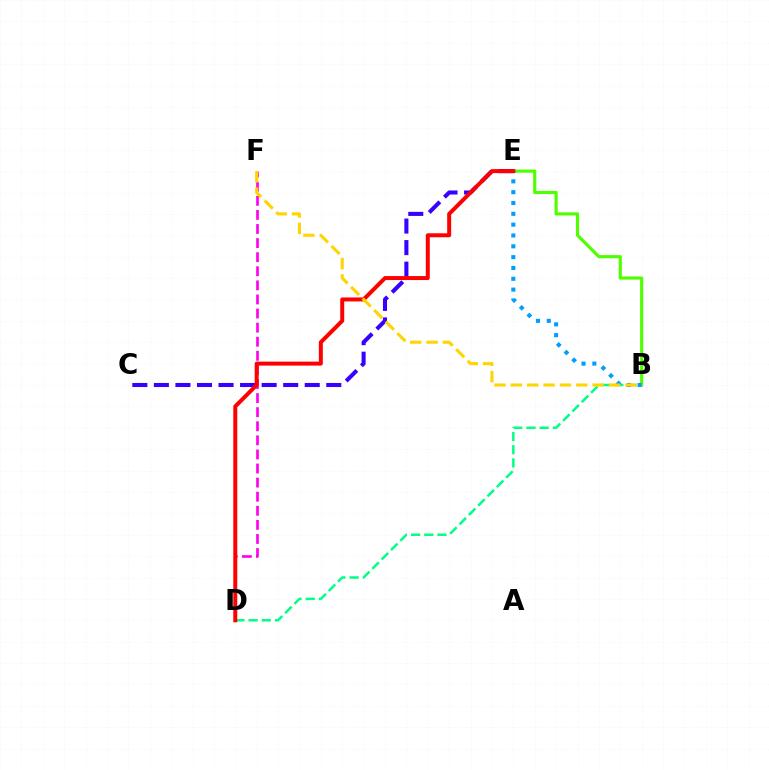{('B', 'D'): [{'color': '#00ff86', 'line_style': 'dashed', 'thickness': 1.79}], ('C', 'E'): [{'color': '#3700ff', 'line_style': 'dashed', 'thickness': 2.93}], ('B', 'E'): [{'color': '#4fff00', 'line_style': 'solid', 'thickness': 2.27}, {'color': '#009eff', 'line_style': 'dotted', 'thickness': 2.94}], ('D', 'F'): [{'color': '#ff00ed', 'line_style': 'dashed', 'thickness': 1.91}], ('D', 'E'): [{'color': '#ff0000', 'line_style': 'solid', 'thickness': 2.87}], ('B', 'F'): [{'color': '#ffd500', 'line_style': 'dashed', 'thickness': 2.22}]}